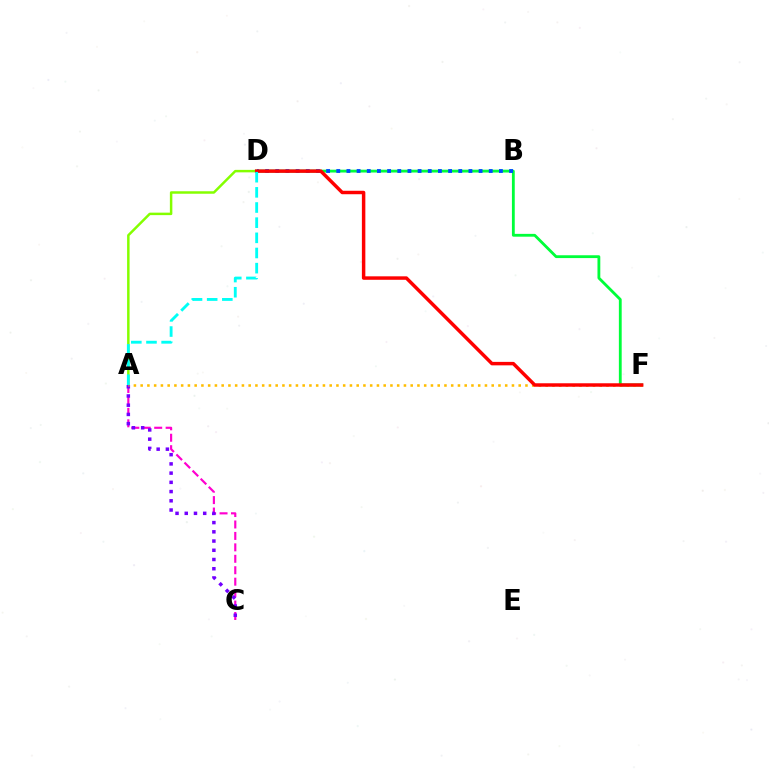{('A', 'C'): [{'color': '#ff00cf', 'line_style': 'dashed', 'thickness': 1.55}, {'color': '#7200ff', 'line_style': 'dotted', 'thickness': 2.51}], ('A', 'D'): [{'color': '#84ff00', 'line_style': 'solid', 'thickness': 1.79}, {'color': '#00fff6', 'line_style': 'dashed', 'thickness': 2.06}], ('D', 'F'): [{'color': '#00ff39', 'line_style': 'solid', 'thickness': 2.03}, {'color': '#ff0000', 'line_style': 'solid', 'thickness': 2.49}], ('B', 'D'): [{'color': '#004bff', 'line_style': 'dotted', 'thickness': 2.76}], ('A', 'F'): [{'color': '#ffbd00', 'line_style': 'dotted', 'thickness': 1.83}]}